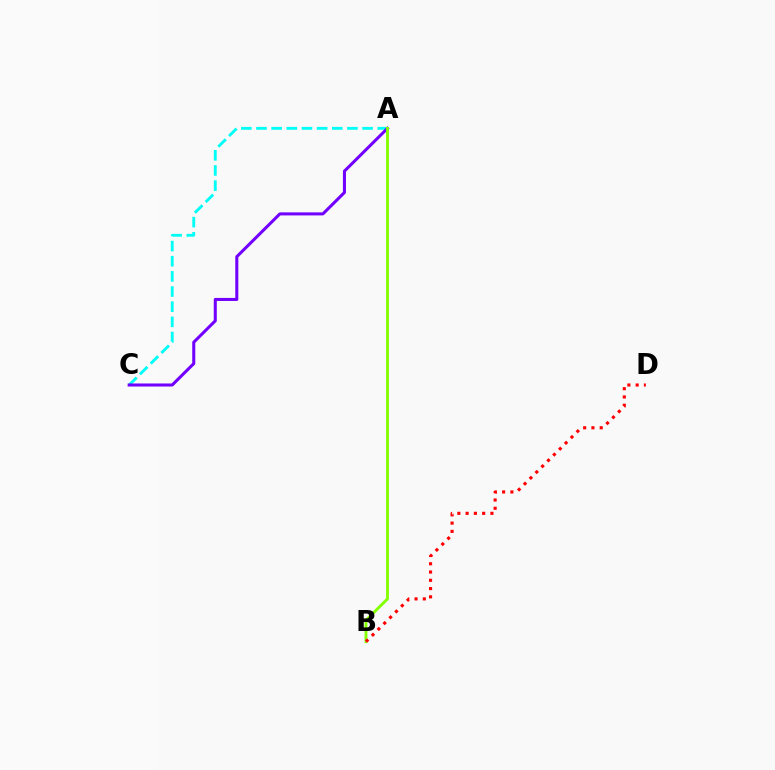{('A', 'C'): [{'color': '#00fff6', 'line_style': 'dashed', 'thickness': 2.06}, {'color': '#7200ff', 'line_style': 'solid', 'thickness': 2.19}], ('A', 'B'): [{'color': '#84ff00', 'line_style': 'solid', 'thickness': 2.07}], ('B', 'D'): [{'color': '#ff0000', 'line_style': 'dotted', 'thickness': 2.25}]}